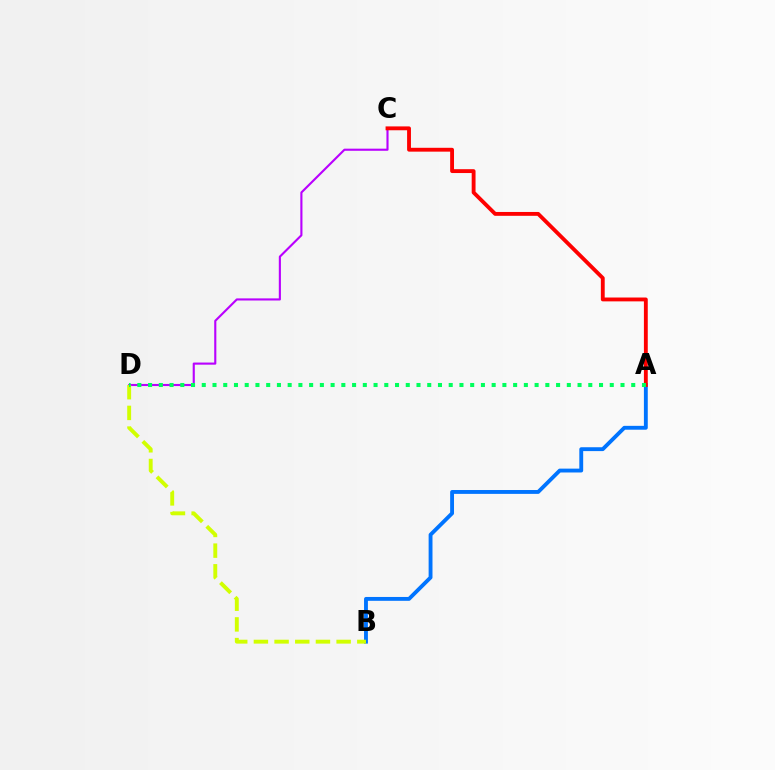{('C', 'D'): [{'color': '#b900ff', 'line_style': 'solid', 'thickness': 1.53}], ('A', 'B'): [{'color': '#0074ff', 'line_style': 'solid', 'thickness': 2.78}], ('A', 'C'): [{'color': '#ff0000', 'line_style': 'solid', 'thickness': 2.77}], ('B', 'D'): [{'color': '#d1ff00', 'line_style': 'dashed', 'thickness': 2.81}], ('A', 'D'): [{'color': '#00ff5c', 'line_style': 'dotted', 'thickness': 2.92}]}